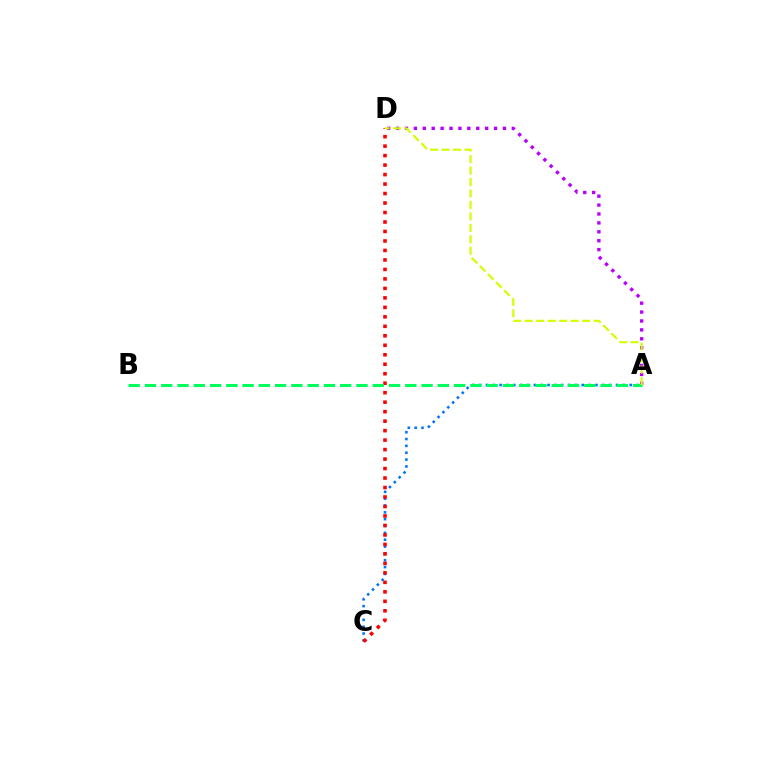{('A', 'D'): [{'color': '#b900ff', 'line_style': 'dotted', 'thickness': 2.42}, {'color': '#d1ff00', 'line_style': 'dashed', 'thickness': 1.56}], ('A', 'C'): [{'color': '#0074ff', 'line_style': 'dotted', 'thickness': 1.86}], ('C', 'D'): [{'color': '#ff0000', 'line_style': 'dotted', 'thickness': 2.58}], ('A', 'B'): [{'color': '#00ff5c', 'line_style': 'dashed', 'thickness': 2.21}]}